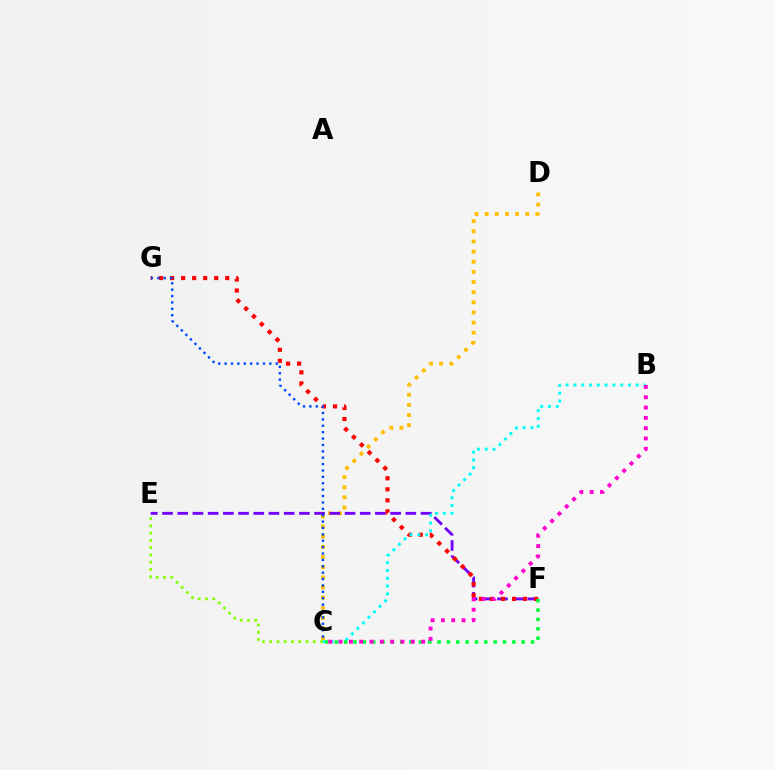{('C', 'D'): [{'color': '#ffbd00', 'line_style': 'dotted', 'thickness': 2.76}], ('E', 'F'): [{'color': '#7200ff', 'line_style': 'dashed', 'thickness': 2.07}], ('F', 'G'): [{'color': '#ff0000', 'line_style': 'dotted', 'thickness': 3.0}], ('B', 'C'): [{'color': '#00fff6', 'line_style': 'dotted', 'thickness': 2.12}, {'color': '#ff00cf', 'line_style': 'dotted', 'thickness': 2.8}], ('C', 'F'): [{'color': '#00ff39', 'line_style': 'dotted', 'thickness': 2.54}], ('C', 'E'): [{'color': '#84ff00', 'line_style': 'dotted', 'thickness': 1.97}], ('C', 'G'): [{'color': '#004bff', 'line_style': 'dotted', 'thickness': 1.74}]}